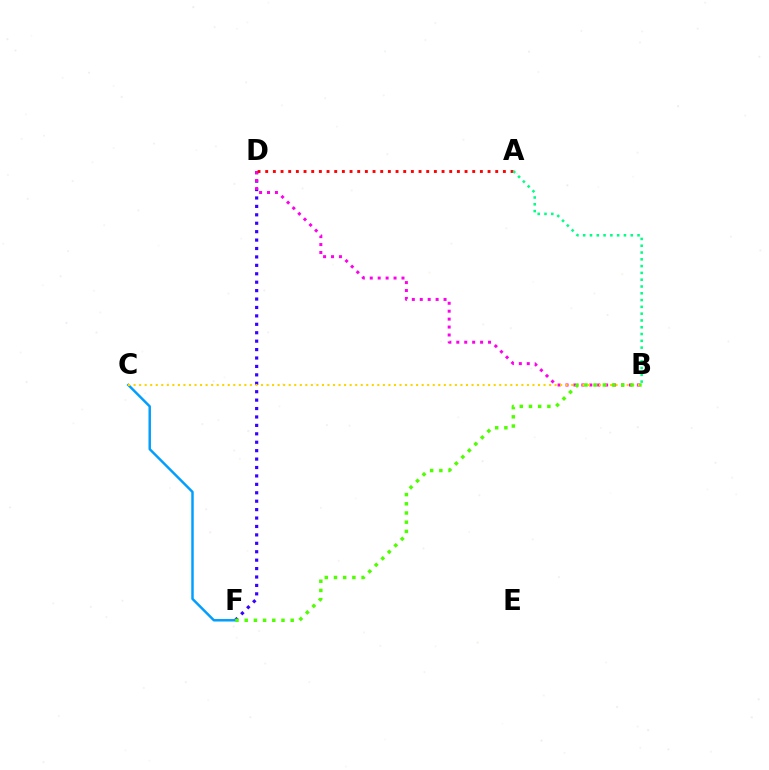{('D', 'F'): [{'color': '#3700ff', 'line_style': 'dotted', 'thickness': 2.29}], ('C', 'F'): [{'color': '#009eff', 'line_style': 'solid', 'thickness': 1.78}], ('B', 'D'): [{'color': '#ff00ed', 'line_style': 'dotted', 'thickness': 2.16}], ('B', 'C'): [{'color': '#ffd500', 'line_style': 'dotted', 'thickness': 1.51}], ('A', 'D'): [{'color': '#ff0000', 'line_style': 'dotted', 'thickness': 2.08}], ('B', 'F'): [{'color': '#4fff00', 'line_style': 'dotted', 'thickness': 2.5}], ('A', 'B'): [{'color': '#00ff86', 'line_style': 'dotted', 'thickness': 1.85}]}